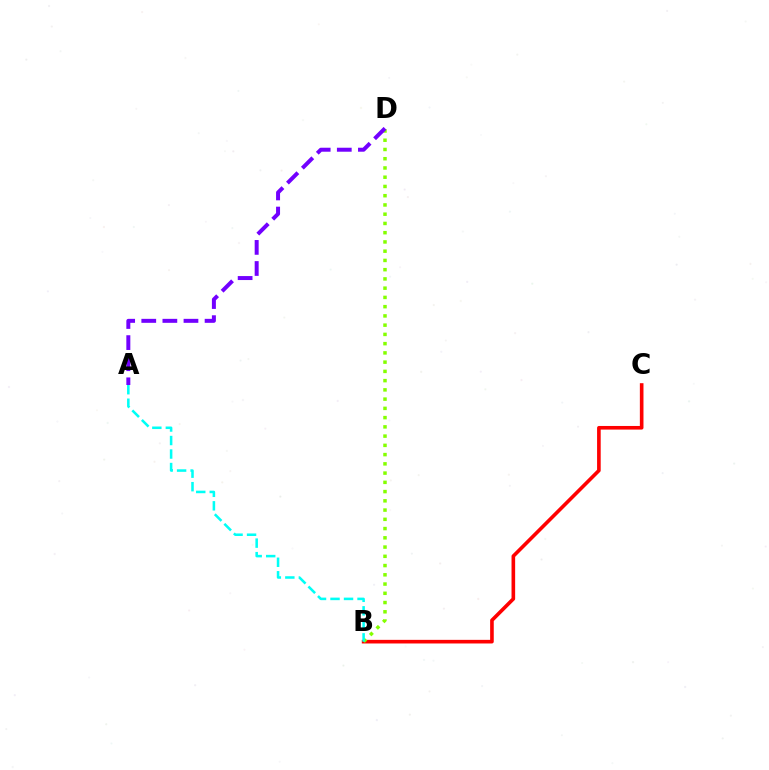{('B', 'C'): [{'color': '#ff0000', 'line_style': 'solid', 'thickness': 2.61}], ('B', 'D'): [{'color': '#84ff00', 'line_style': 'dotted', 'thickness': 2.51}], ('A', 'D'): [{'color': '#7200ff', 'line_style': 'dashed', 'thickness': 2.87}], ('A', 'B'): [{'color': '#00fff6', 'line_style': 'dashed', 'thickness': 1.84}]}